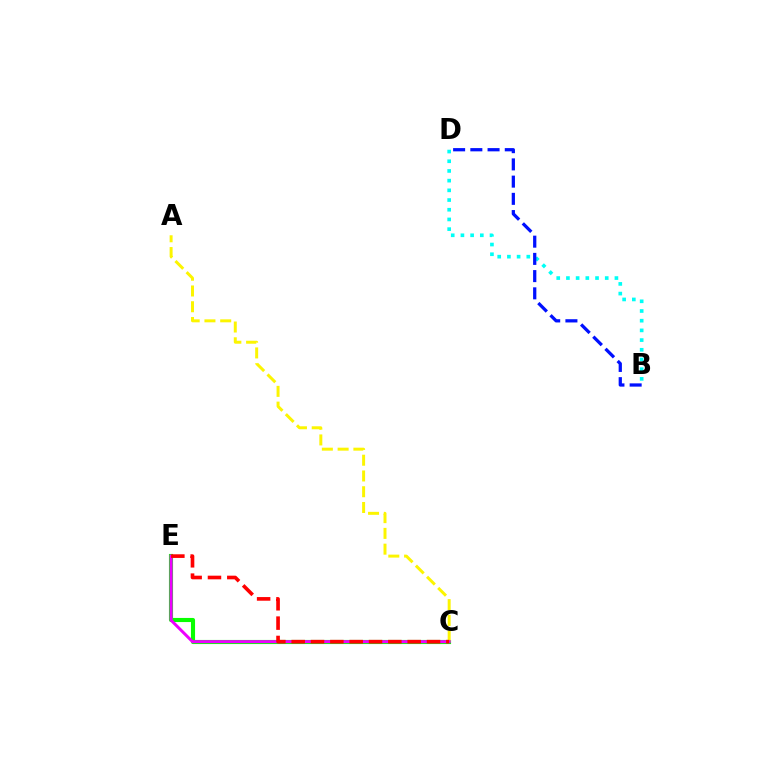{('B', 'D'): [{'color': '#00fff6', 'line_style': 'dotted', 'thickness': 2.63}, {'color': '#0010ff', 'line_style': 'dashed', 'thickness': 2.34}], ('C', 'E'): [{'color': '#08ff00', 'line_style': 'solid', 'thickness': 2.97}, {'color': '#ee00ff', 'line_style': 'solid', 'thickness': 2.14}, {'color': '#ff0000', 'line_style': 'dashed', 'thickness': 2.63}], ('A', 'C'): [{'color': '#fcf500', 'line_style': 'dashed', 'thickness': 2.14}]}